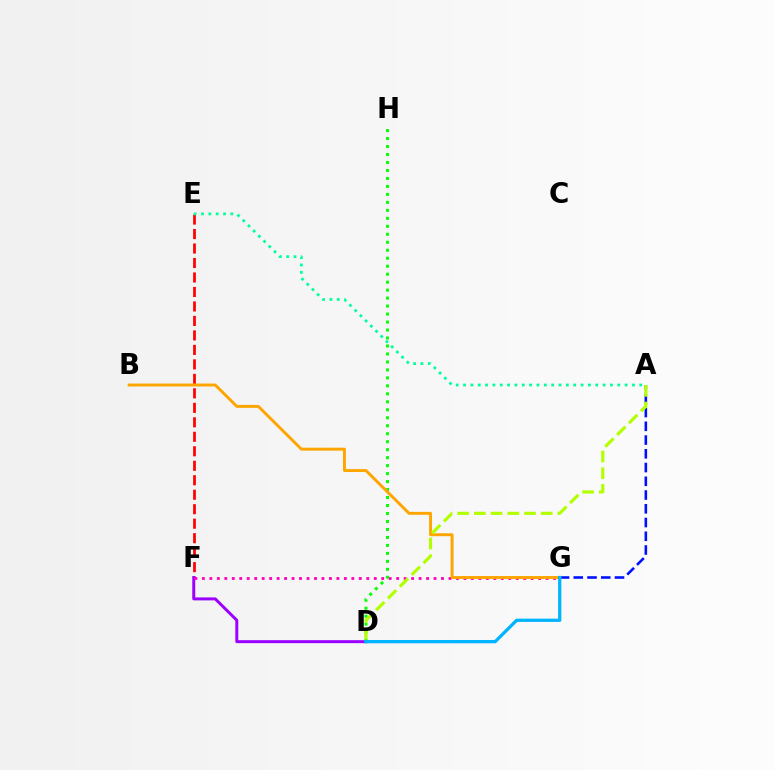{('E', 'F'): [{'color': '#ff0000', 'line_style': 'dashed', 'thickness': 1.97}], ('A', 'G'): [{'color': '#0010ff', 'line_style': 'dashed', 'thickness': 1.87}], ('D', 'F'): [{'color': '#9b00ff', 'line_style': 'solid', 'thickness': 2.14}], ('D', 'H'): [{'color': '#08ff00', 'line_style': 'dotted', 'thickness': 2.17}], ('F', 'G'): [{'color': '#ff00bd', 'line_style': 'dotted', 'thickness': 2.03}], ('B', 'G'): [{'color': '#ffa500', 'line_style': 'solid', 'thickness': 2.11}], ('A', 'D'): [{'color': '#b3ff00', 'line_style': 'dashed', 'thickness': 2.27}], ('A', 'E'): [{'color': '#00ff9d', 'line_style': 'dotted', 'thickness': 2.0}], ('D', 'G'): [{'color': '#00b5ff', 'line_style': 'solid', 'thickness': 2.35}]}